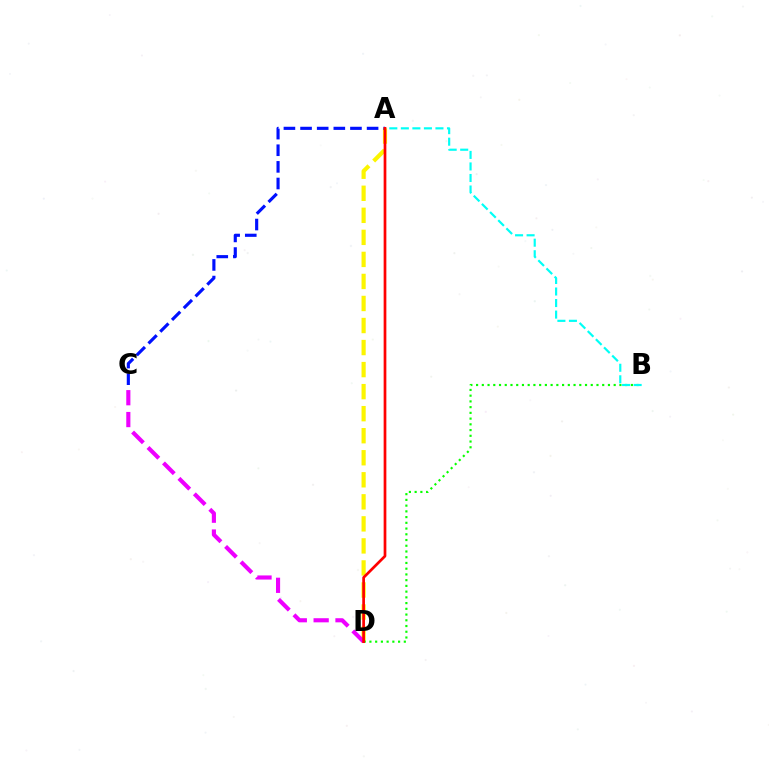{('A', 'D'): [{'color': '#fcf500', 'line_style': 'dashed', 'thickness': 2.99}, {'color': '#ff0000', 'line_style': 'solid', 'thickness': 1.95}], ('C', 'D'): [{'color': '#ee00ff', 'line_style': 'dashed', 'thickness': 2.97}], ('A', 'C'): [{'color': '#0010ff', 'line_style': 'dashed', 'thickness': 2.26}], ('B', 'D'): [{'color': '#08ff00', 'line_style': 'dotted', 'thickness': 1.56}], ('A', 'B'): [{'color': '#00fff6', 'line_style': 'dashed', 'thickness': 1.57}]}